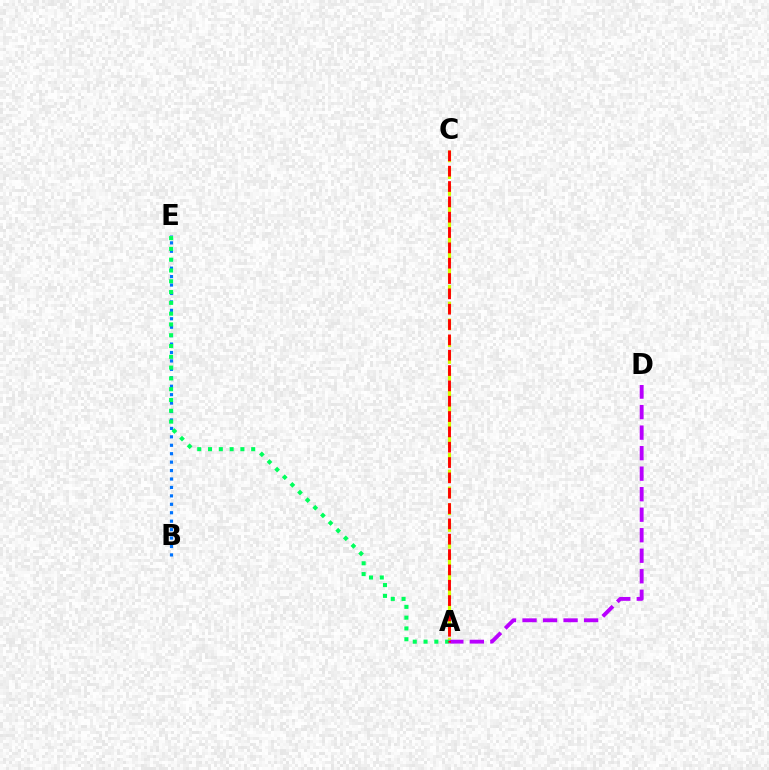{('A', 'C'): [{'color': '#d1ff00', 'line_style': 'dashed', 'thickness': 2.28}, {'color': '#ff0000', 'line_style': 'dashed', 'thickness': 2.08}], ('B', 'E'): [{'color': '#0074ff', 'line_style': 'dotted', 'thickness': 2.29}], ('A', 'D'): [{'color': '#b900ff', 'line_style': 'dashed', 'thickness': 2.79}], ('A', 'E'): [{'color': '#00ff5c', 'line_style': 'dotted', 'thickness': 2.93}]}